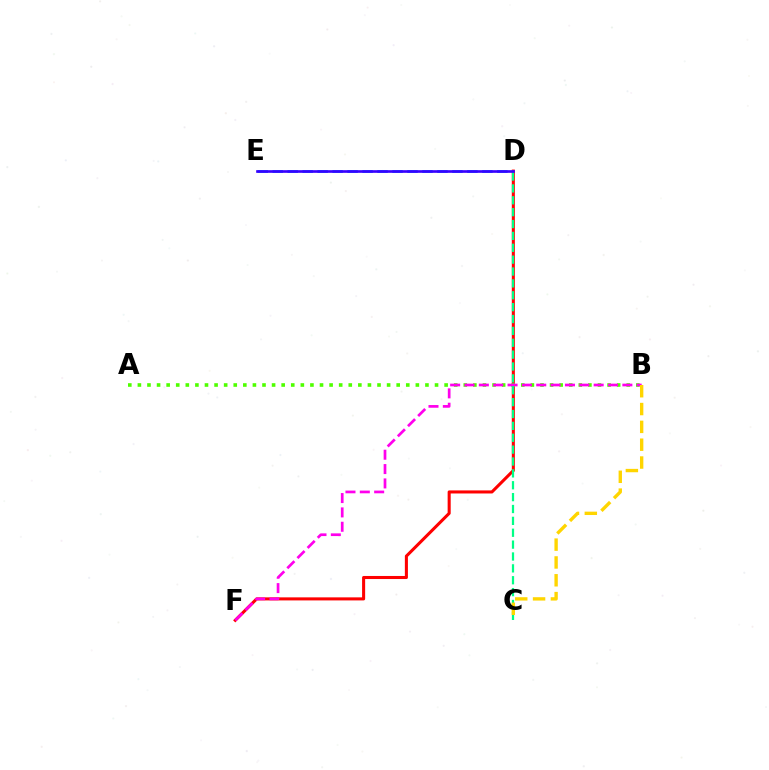{('D', 'F'): [{'color': '#ff0000', 'line_style': 'solid', 'thickness': 2.2}], ('A', 'B'): [{'color': '#4fff00', 'line_style': 'dotted', 'thickness': 2.6}], ('B', 'F'): [{'color': '#ff00ed', 'line_style': 'dashed', 'thickness': 1.95}], ('D', 'E'): [{'color': '#009eff', 'line_style': 'dashed', 'thickness': 2.03}, {'color': '#3700ff', 'line_style': 'solid', 'thickness': 1.91}], ('C', 'D'): [{'color': '#00ff86', 'line_style': 'dashed', 'thickness': 1.61}], ('B', 'C'): [{'color': '#ffd500', 'line_style': 'dashed', 'thickness': 2.42}]}